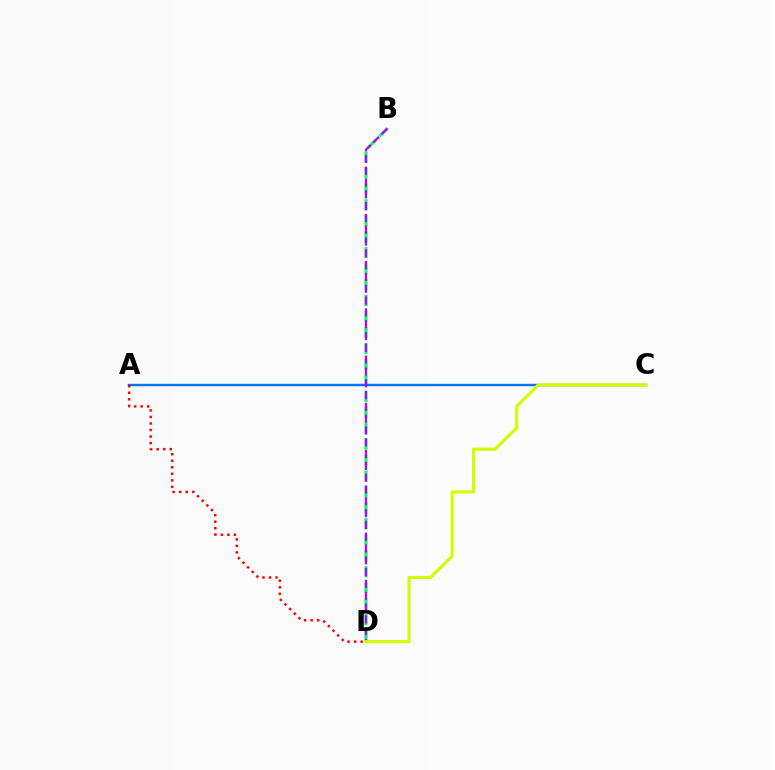{('B', 'D'): [{'color': '#00ff5c', 'line_style': 'dashed', 'thickness': 2.17}, {'color': '#b900ff', 'line_style': 'dashed', 'thickness': 1.6}], ('A', 'C'): [{'color': '#0074ff', 'line_style': 'solid', 'thickness': 1.77}], ('A', 'D'): [{'color': '#ff0000', 'line_style': 'dotted', 'thickness': 1.77}], ('C', 'D'): [{'color': '#d1ff00', 'line_style': 'solid', 'thickness': 2.25}]}